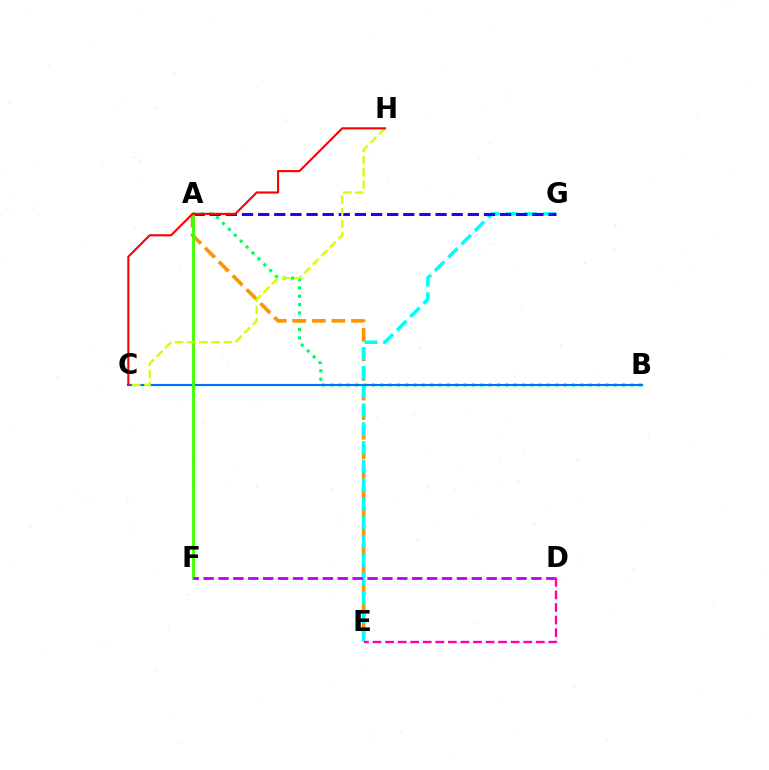{('A', 'B'): [{'color': '#00ff5c', 'line_style': 'dotted', 'thickness': 2.27}], ('A', 'E'): [{'color': '#ff9400', 'line_style': 'dashed', 'thickness': 2.66}], ('E', 'G'): [{'color': '#00fff6', 'line_style': 'dashed', 'thickness': 2.55}], ('A', 'G'): [{'color': '#2500ff', 'line_style': 'dashed', 'thickness': 2.19}], ('B', 'C'): [{'color': '#0074ff', 'line_style': 'solid', 'thickness': 1.53}], ('A', 'F'): [{'color': '#3dff00', 'line_style': 'solid', 'thickness': 2.05}], ('D', 'F'): [{'color': '#b900ff', 'line_style': 'dashed', 'thickness': 2.02}], ('C', 'H'): [{'color': '#d1ff00', 'line_style': 'dashed', 'thickness': 1.65}, {'color': '#ff0000', 'line_style': 'solid', 'thickness': 1.52}], ('D', 'E'): [{'color': '#ff00ac', 'line_style': 'dashed', 'thickness': 1.71}]}